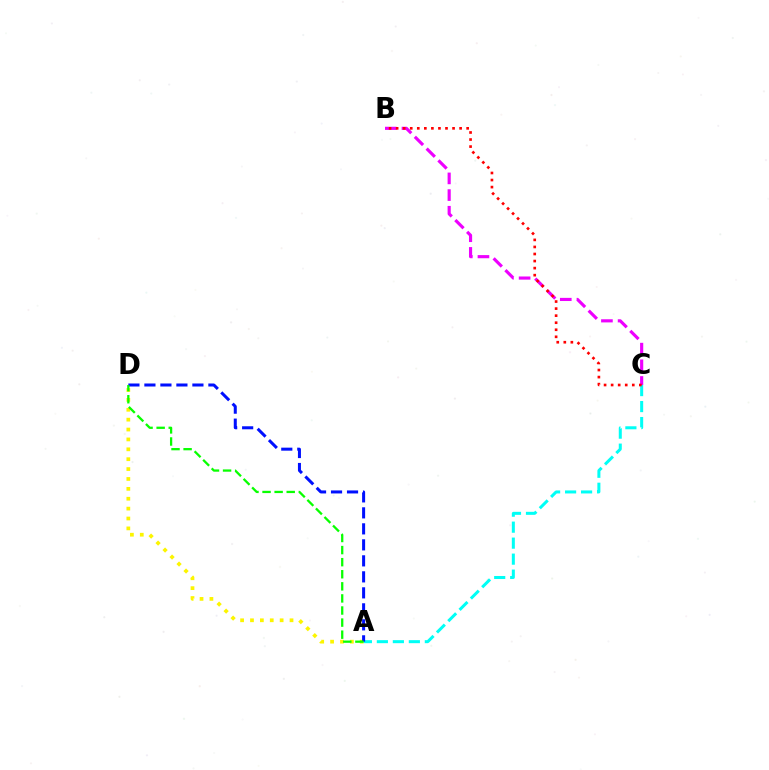{('A', 'D'): [{'color': '#fcf500', 'line_style': 'dotted', 'thickness': 2.69}, {'color': '#0010ff', 'line_style': 'dashed', 'thickness': 2.17}, {'color': '#08ff00', 'line_style': 'dashed', 'thickness': 1.64}], ('A', 'C'): [{'color': '#00fff6', 'line_style': 'dashed', 'thickness': 2.17}], ('B', 'C'): [{'color': '#ee00ff', 'line_style': 'dashed', 'thickness': 2.26}, {'color': '#ff0000', 'line_style': 'dotted', 'thickness': 1.92}]}